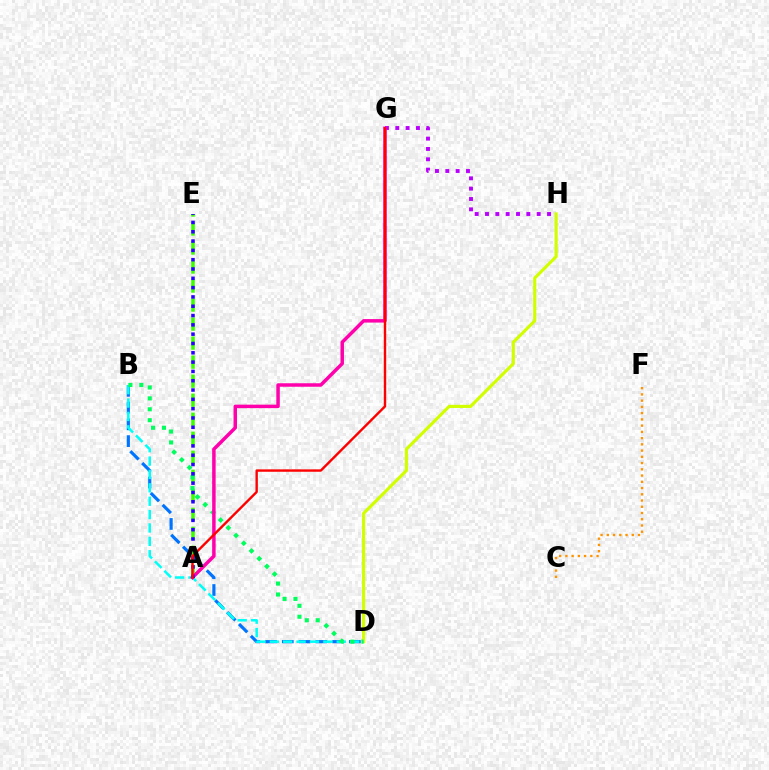{('A', 'E'): [{'color': '#3dff00', 'line_style': 'dashed', 'thickness': 2.58}, {'color': '#2500ff', 'line_style': 'dotted', 'thickness': 2.53}], ('B', 'D'): [{'color': '#0074ff', 'line_style': 'dashed', 'thickness': 2.28}, {'color': '#00fff6', 'line_style': 'dashed', 'thickness': 1.82}, {'color': '#00ff5c', 'line_style': 'dotted', 'thickness': 2.96}], ('D', 'H'): [{'color': '#d1ff00', 'line_style': 'solid', 'thickness': 2.26}], ('C', 'F'): [{'color': '#ff9400', 'line_style': 'dotted', 'thickness': 1.7}], ('G', 'H'): [{'color': '#b900ff', 'line_style': 'dotted', 'thickness': 2.81}], ('A', 'G'): [{'color': '#ff00ac', 'line_style': 'solid', 'thickness': 2.51}, {'color': '#ff0000', 'line_style': 'solid', 'thickness': 1.72}]}